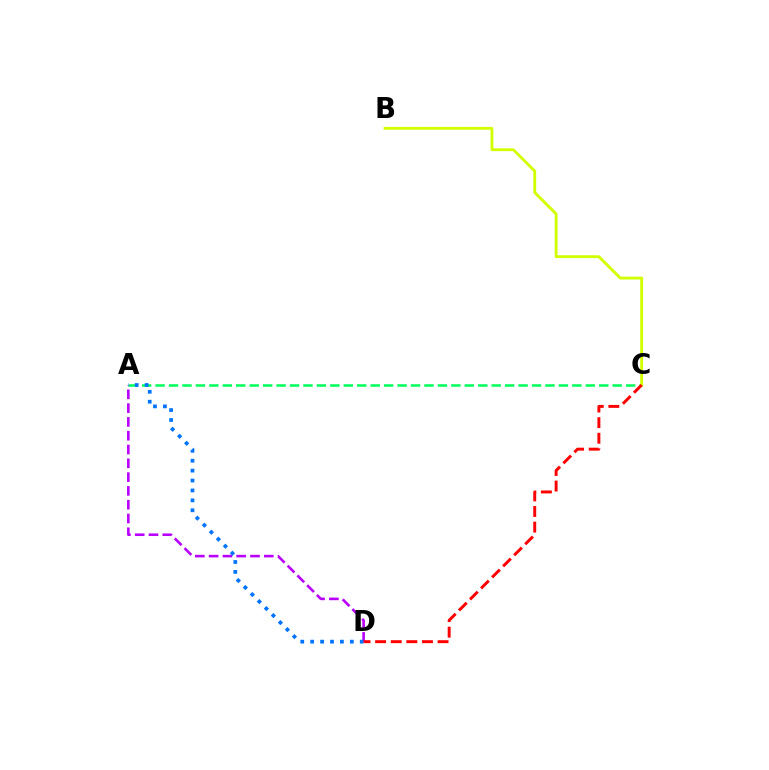{('A', 'C'): [{'color': '#00ff5c', 'line_style': 'dashed', 'thickness': 1.83}], ('B', 'C'): [{'color': '#d1ff00', 'line_style': 'solid', 'thickness': 2.05}], ('A', 'D'): [{'color': '#b900ff', 'line_style': 'dashed', 'thickness': 1.87}, {'color': '#0074ff', 'line_style': 'dotted', 'thickness': 2.69}], ('C', 'D'): [{'color': '#ff0000', 'line_style': 'dashed', 'thickness': 2.12}]}